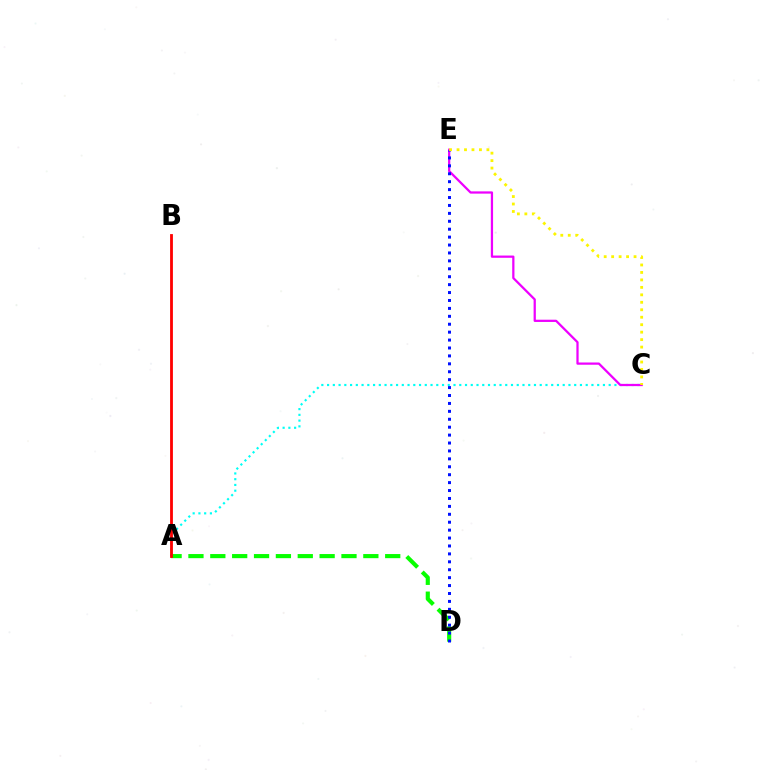{('A', 'C'): [{'color': '#00fff6', 'line_style': 'dotted', 'thickness': 1.56}], ('A', 'D'): [{'color': '#08ff00', 'line_style': 'dashed', 'thickness': 2.97}], ('C', 'E'): [{'color': '#ee00ff', 'line_style': 'solid', 'thickness': 1.62}, {'color': '#fcf500', 'line_style': 'dotted', 'thickness': 2.03}], ('D', 'E'): [{'color': '#0010ff', 'line_style': 'dotted', 'thickness': 2.15}], ('A', 'B'): [{'color': '#ff0000', 'line_style': 'solid', 'thickness': 2.03}]}